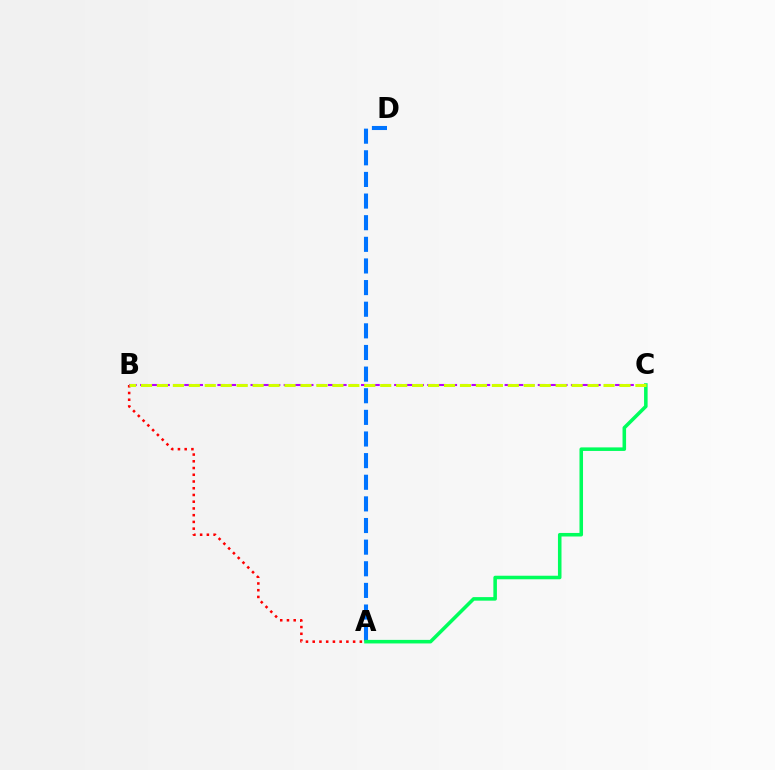{('A', 'D'): [{'color': '#0074ff', 'line_style': 'dashed', 'thickness': 2.94}], ('A', 'B'): [{'color': '#ff0000', 'line_style': 'dotted', 'thickness': 1.83}], ('B', 'C'): [{'color': '#b900ff', 'line_style': 'dashed', 'thickness': 1.5}, {'color': '#d1ff00', 'line_style': 'dashed', 'thickness': 2.17}], ('A', 'C'): [{'color': '#00ff5c', 'line_style': 'solid', 'thickness': 2.56}]}